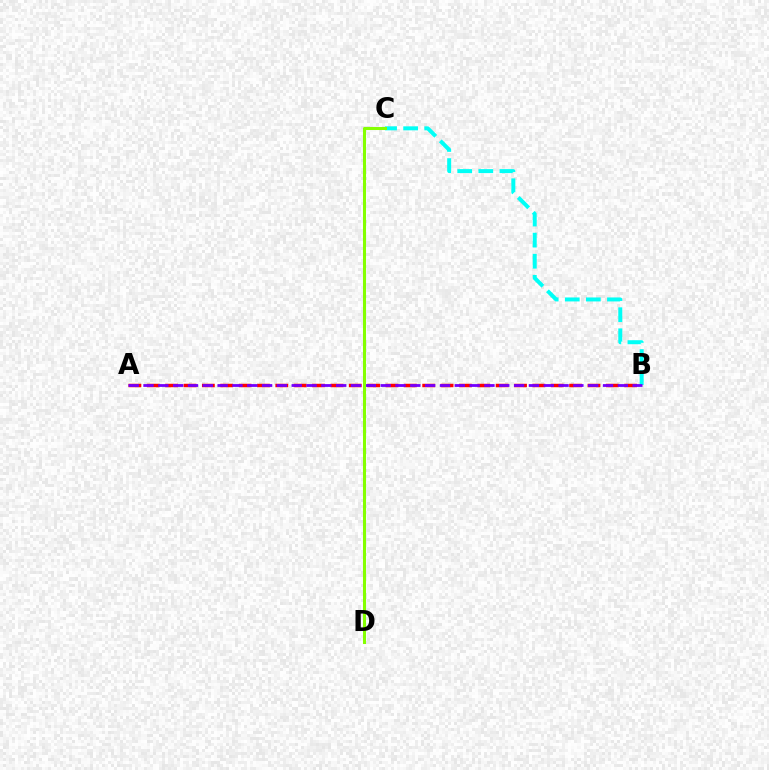{('B', 'C'): [{'color': '#00fff6', 'line_style': 'dashed', 'thickness': 2.86}], ('A', 'B'): [{'color': '#ff0000', 'line_style': 'dashed', 'thickness': 2.49}, {'color': '#7200ff', 'line_style': 'dashed', 'thickness': 2.01}], ('C', 'D'): [{'color': '#84ff00', 'line_style': 'solid', 'thickness': 2.19}]}